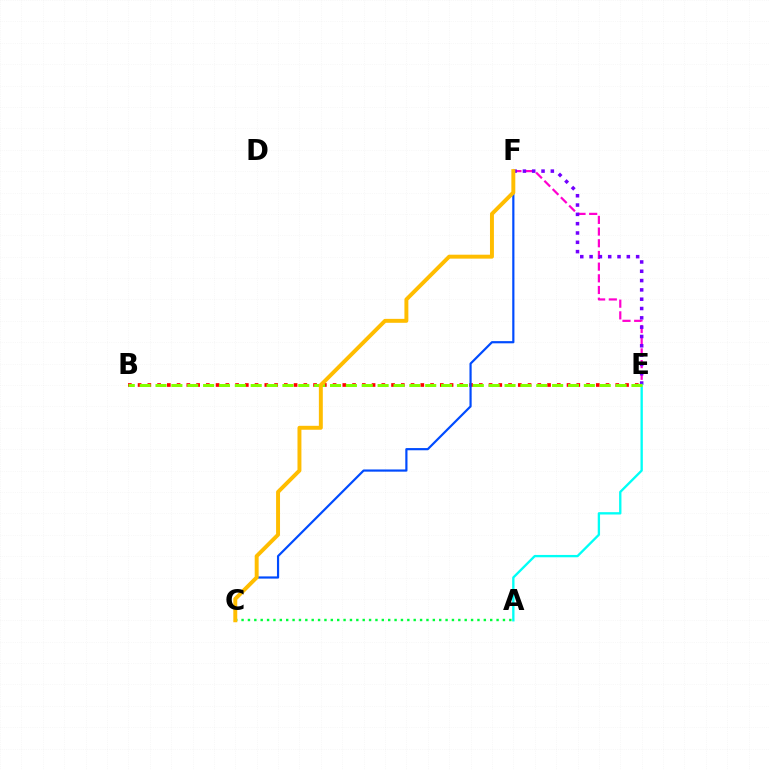{('E', 'F'): [{'color': '#ff00cf', 'line_style': 'dashed', 'thickness': 1.59}, {'color': '#7200ff', 'line_style': 'dotted', 'thickness': 2.53}], ('A', 'E'): [{'color': '#00fff6', 'line_style': 'solid', 'thickness': 1.68}], ('B', 'E'): [{'color': '#ff0000', 'line_style': 'dotted', 'thickness': 2.65}, {'color': '#84ff00', 'line_style': 'dashed', 'thickness': 2.16}], ('A', 'C'): [{'color': '#00ff39', 'line_style': 'dotted', 'thickness': 1.73}], ('C', 'F'): [{'color': '#004bff', 'line_style': 'solid', 'thickness': 1.58}, {'color': '#ffbd00', 'line_style': 'solid', 'thickness': 2.83}]}